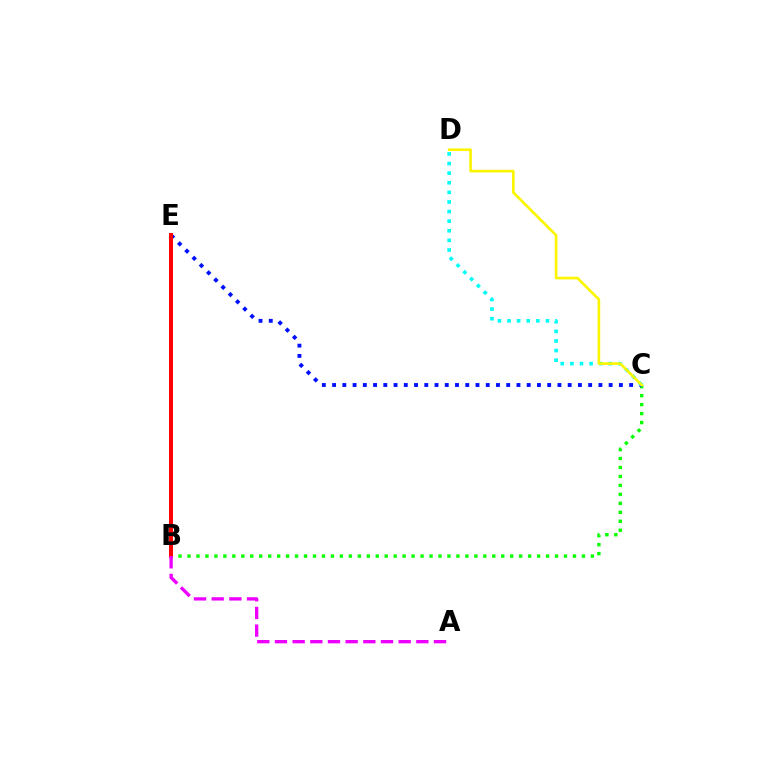{('B', 'C'): [{'color': '#08ff00', 'line_style': 'dotted', 'thickness': 2.44}], ('C', 'E'): [{'color': '#0010ff', 'line_style': 'dotted', 'thickness': 2.78}], ('C', 'D'): [{'color': '#00fff6', 'line_style': 'dotted', 'thickness': 2.61}, {'color': '#fcf500', 'line_style': 'solid', 'thickness': 1.9}], ('B', 'E'): [{'color': '#ff0000', 'line_style': 'solid', 'thickness': 2.86}], ('A', 'B'): [{'color': '#ee00ff', 'line_style': 'dashed', 'thickness': 2.4}]}